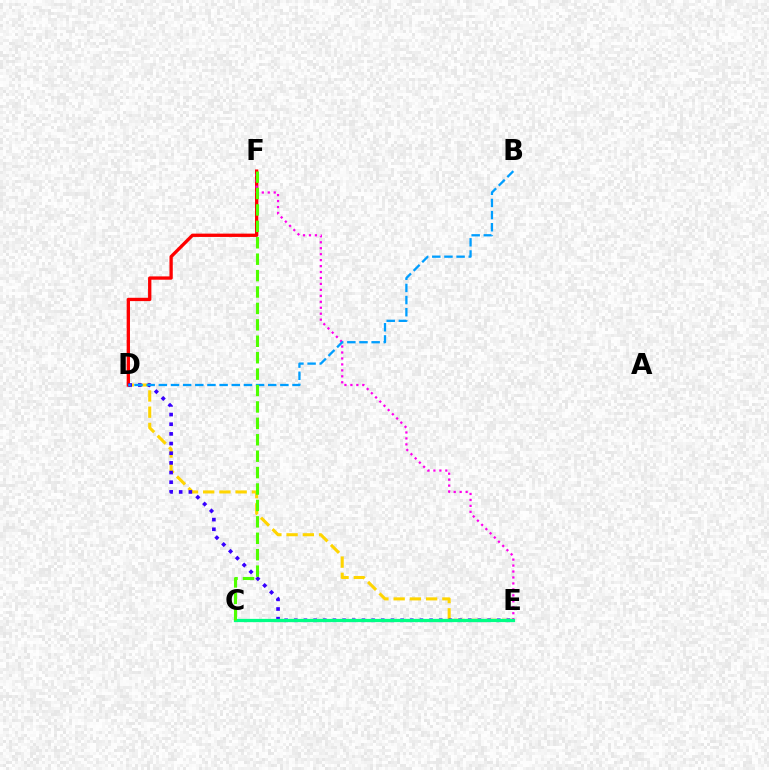{('D', 'E'): [{'color': '#ffd500', 'line_style': 'dashed', 'thickness': 2.21}, {'color': '#3700ff', 'line_style': 'dotted', 'thickness': 2.63}], ('D', 'F'): [{'color': '#ff0000', 'line_style': 'solid', 'thickness': 2.38}], ('E', 'F'): [{'color': '#ff00ed', 'line_style': 'dotted', 'thickness': 1.62}], ('C', 'E'): [{'color': '#00ff86', 'line_style': 'solid', 'thickness': 2.34}], ('B', 'D'): [{'color': '#009eff', 'line_style': 'dashed', 'thickness': 1.65}], ('C', 'F'): [{'color': '#4fff00', 'line_style': 'dashed', 'thickness': 2.23}]}